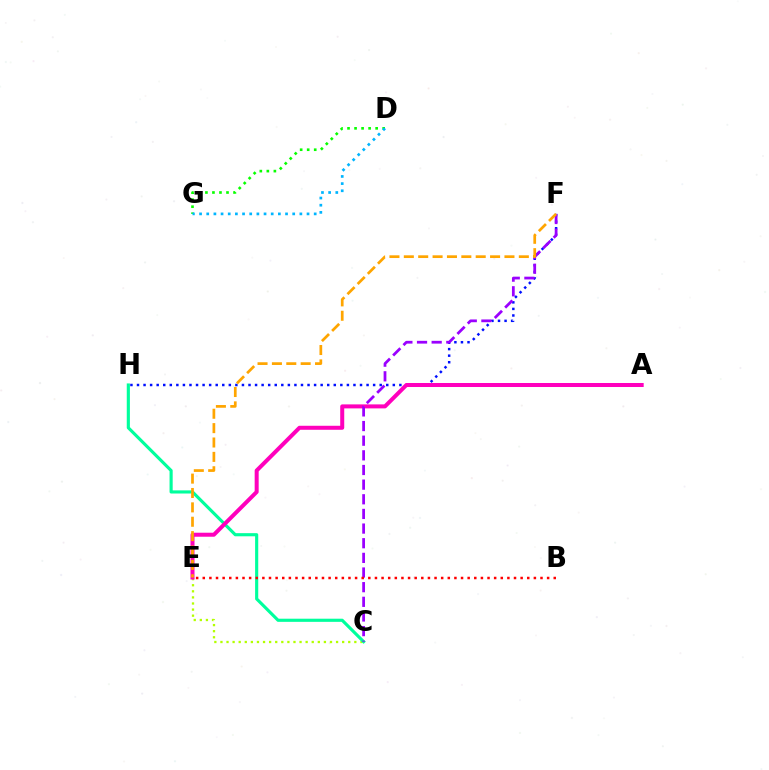{('C', 'E'): [{'color': '#b3ff00', 'line_style': 'dotted', 'thickness': 1.65}], ('F', 'H'): [{'color': '#0010ff', 'line_style': 'dotted', 'thickness': 1.78}], ('C', 'H'): [{'color': '#00ff9d', 'line_style': 'solid', 'thickness': 2.26}], ('D', 'G'): [{'color': '#08ff00', 'line_style': 'dotted', 'thickness': 1.91}, {'color': '#00b5ff', 'line_style': 'dotted', 'thickness': 1.95}], ('A', 'E'): [{'color': '#ff00bd', 'line_style': 'solid', 'thickness': 2.88}], ('C', 'F'): [{'color': '#9b00ff', 'line_style': 'dashed', 'thickness': 1.99}], ('E', 'F'): [{'color': '#ffa500', 'line_style': 'dashed', 'thickness': 1.95}], ('B', 'E'): [{'color': '#ff0000', 'line_style': 'dotted', 'thickness': 1.8}]}